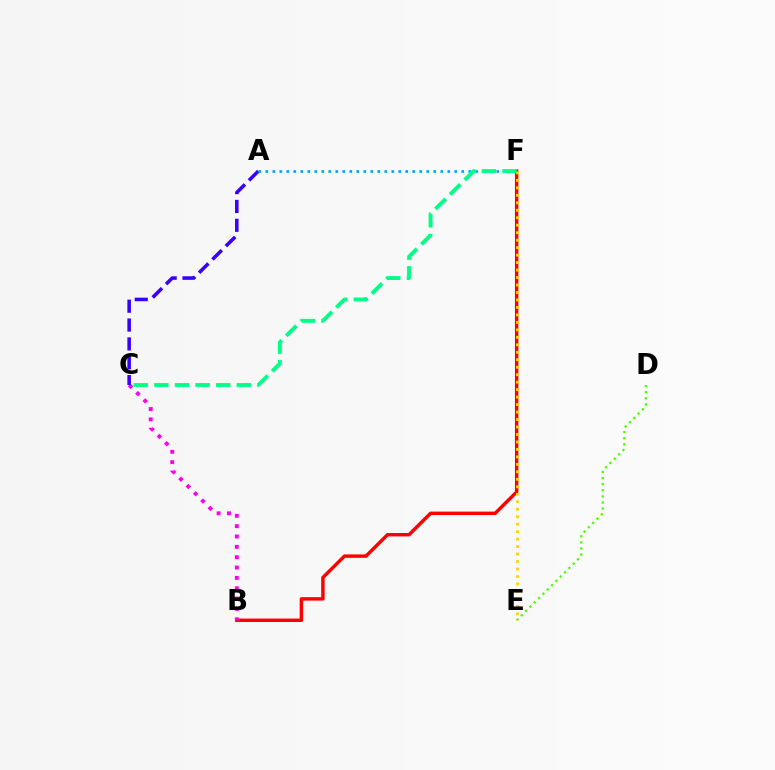{('D', 'E'): [{'color': '#4fff00', 'line_style': 'dotted', 'thickness': 1.66}], ('B', 'F'): [{'color': '#ff0000', 'line_style': 'solid', 'thickness': 2.47}], ('B', 'C'): [{'color': '#ff00ed', 'line_style': 'dotted', 'thickness': 2.81}], ('A', 'C'): [{'color': '#3700ff', 'line_style': 'dashed', 'thickness': 2.56}], ('A', 'F'): [{'color': '#009eff', 'line_style': 'dotted', 'thickness': 1.9}], ('E', 'F'): [{'color': '#ffd500', 'line_style': 'dotted', 'thickness': 2.03}], ('C', 'F'): [{'color': '#00ff86', 'line_style': 'dashed', 'thickness': 2.8}]}